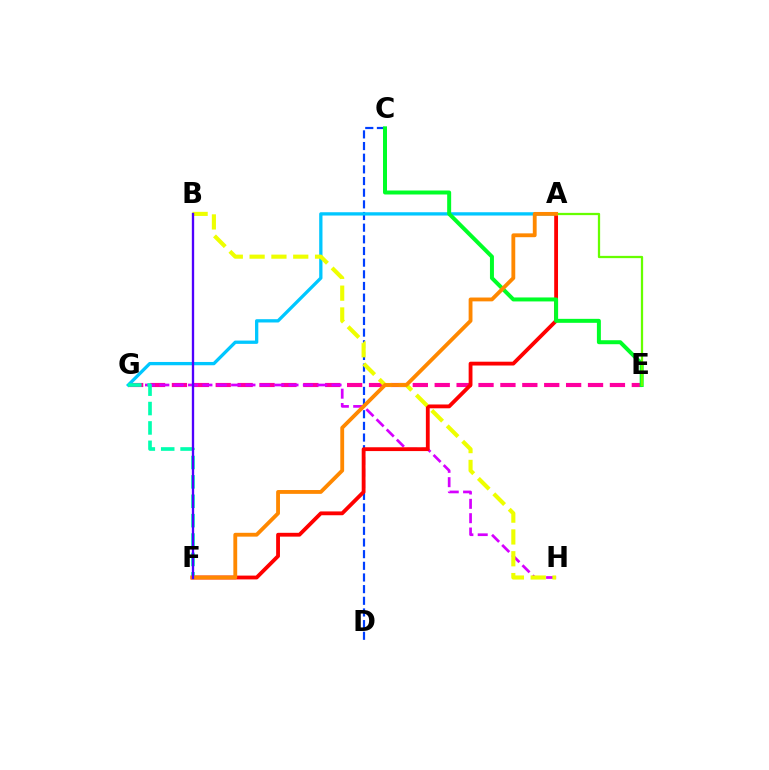{('C', 'D'): [{'color': '#003fff', 'line_style': 'dashed', 'thickness': 1.58}], ('E', 'G'): [{'color': '#ff00a0', 'line_style': 'dashed', 'thickness': 2.98}], ('G', 'H'): [{'color': '#d600ff', 'line_style': 'dashed', 'thickness': 1.95}], ('A', 'G'): [{'color': '#00c7ff', 'line_style': 'solid', 'thickness': 2.37}], ('A', 'F'): [{'color': '#ff0000', 'line_style': 'solid', 'thickness': 2.75}, {'color': '#ff8800', 'line_style': 'solid', 'thickness': 2.76}], ('F', 'G'): [{'color': '#00ffaf', 'line_style': 'dashed', 'thickness': 2.63}], ('C', 'E'): [{'color': '#00ff27', 'line_style': 'solid', 'thickness': 2.87}], ('B', 'H'): [{'color': '#eeff00', 'line_style': 'dashed', 'thickness': 2.96}], ('A', 'E'): [{'color': '#66ff00', 'line_style': 'solid', 'thickness': 1.63}], ('B', 'F'): [{'color': '#4f00ff', 'line_style': 'solid', 'thickness': 1.68}]}